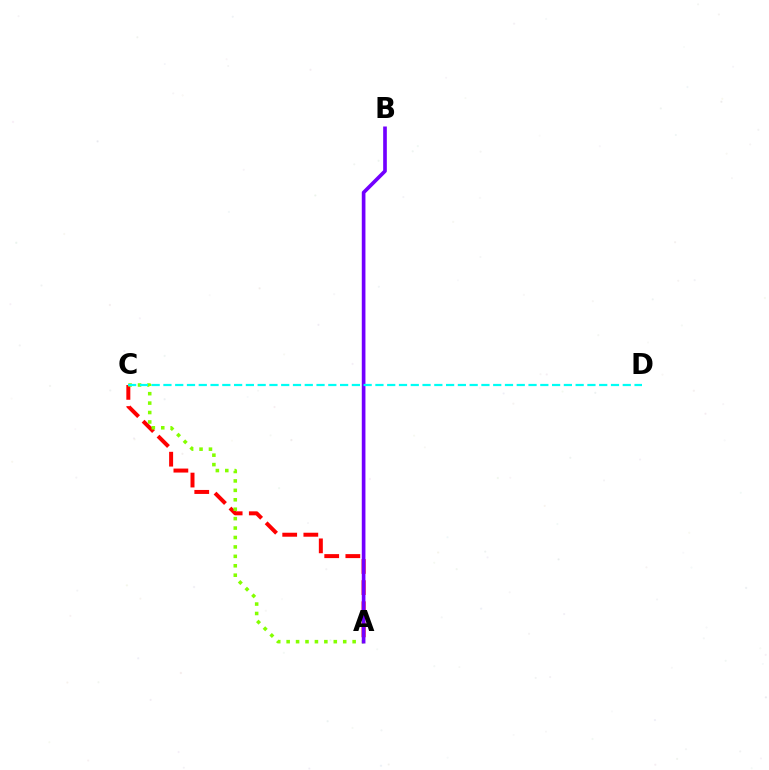{('A', 'C'): [{'color': '#ff0000', 'line_style': 'dashed', 'thickness': 2.87}, {'color': '#84ff00', 'line_style': 'dotted', 'thickness': 2.56}], ('A', 'B'): [{'color': '#7200ff', 'line_style': 'solid', 'thickness': 2.63}], ('C', 'D'): [{'color': '#00fff6', 'line_style': 'dashed', 'thickness': 1.6}]}